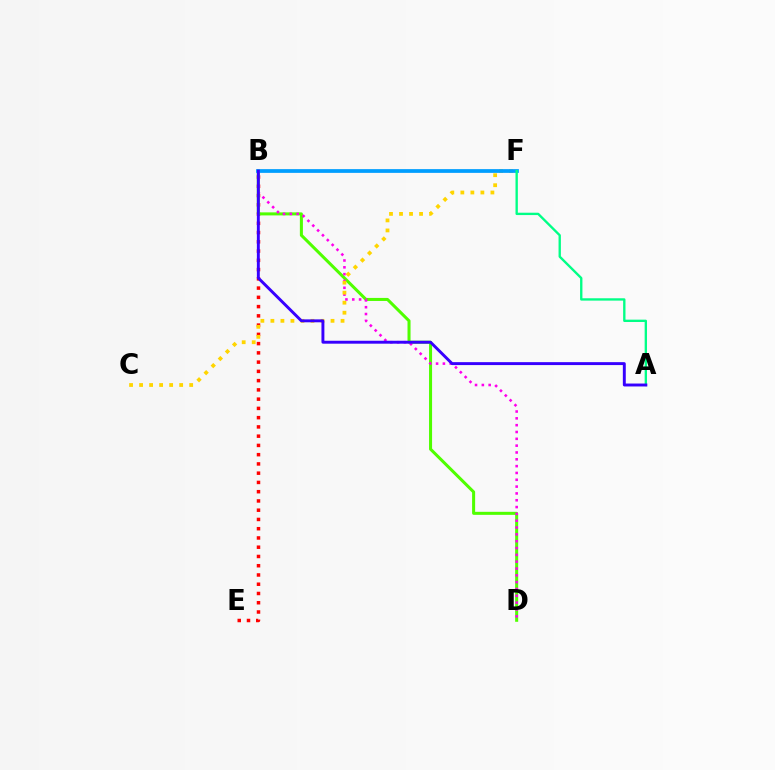{('B', 'E'): [{'color': '#ff0000', 'line_style': 'dotted', 'thickness': 2.51}], ('B', 'D'): [{'color': '#4fff00', 'line_style': 'solid', 'thickness': 2.18}, {'color': '#ff00ed', 'line_style': 'dotted', 'thickness': 1.85}], ('C', 'F'): [{'color': '#ffd500', 'line_style': 'dotted', 'thickness': 2.72}], ('B', 'F'): [{'color': '#009eff', 'line_style': 'solid', 'thickness': 2.69}], ('A', 'F'): [{'color': '#00ff86', 'line_style': 'solid', 'thickness': 1.69}], ('A', 'B'): [{'color': '#3700ff', 'line_style': 'solid', 'thickness': 2.11}]}